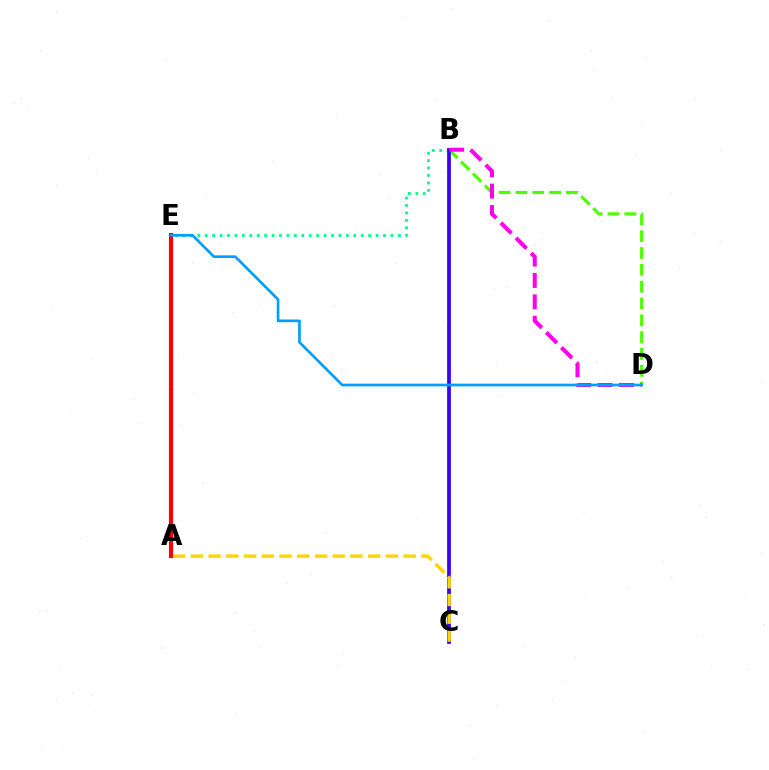{('B', 'E'): [{'color': '#00ff86', 'line_style': 'dotted', 'thickness': 2.02}], ('A', 'E'): [{'color': '#ff0000', 'line_style': 'solid', 'thickness': 2.98}], ('B', 'D'): [{'color': '#4fff00', 'line_style': 'dashed', 'thickness': 2.29}, {'color': '#ff00ed', 'line_style': 'dashed', 'thickness': 2.91}], ('B', 'C'): [{'color': '#3700ff', 'line_style': 'solid', 'thickness': 2.7}], ('A', 'C'): [{'color': '#ffd500', 'line_style': 'dashed', 'thickness': 2.41}], ('D', 'E'): [{'color': '#009eff', 'line_style': 'solid', 'thickness': 1.92}]}